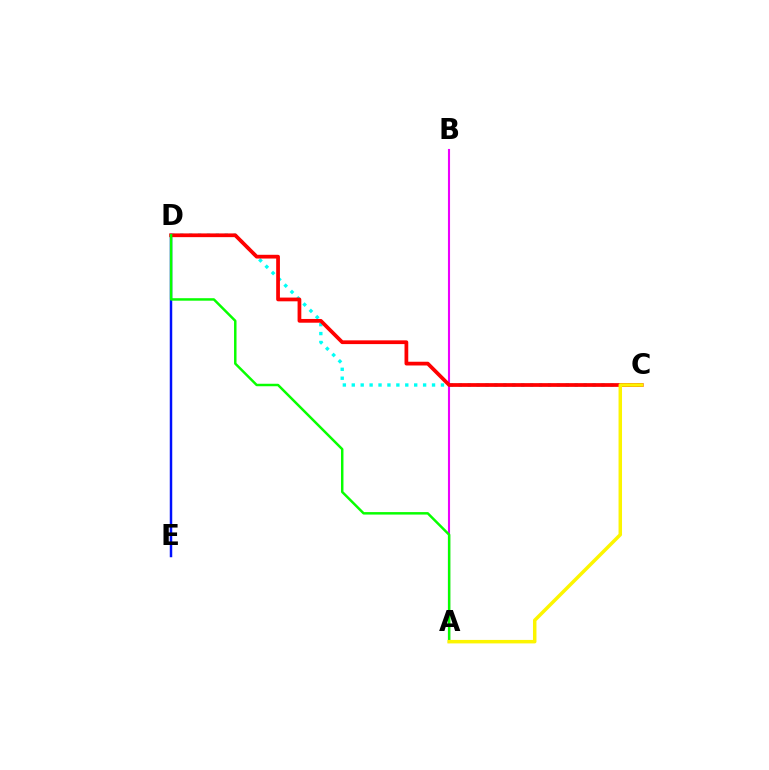{('A', 'B'): [{'color': '#ee00ff', 'line_style': 'solid', 'thickness': 1.52}], ('D', 'E'): [{'color': '#0010ff', 'line_style': 'solid', 'thickness': 1.78}], ('C', 'D'): [{'color': '#00fff6', 'line_style': 'dotted', 'thickness': 2.42}, {'color': '#ff0000', 'line_style': 'solid', 'thickness': 2.7}], ('A', 'D'): [{'color': '#08ff00', 'line_style': 'solid', 'thickness': 1.78}], ('A', 'C'): [{'color': '#fcf500', 'line_style': 'solid', 'thickness': 2.5}]}